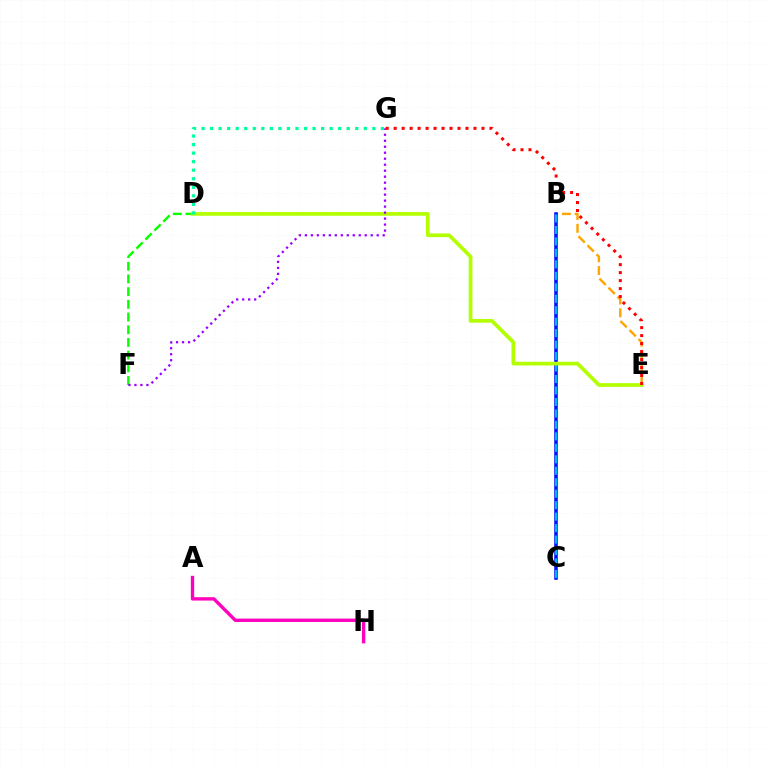{('B', 'E'): [{'color': '#ffa500', 'line_style': 'dashed', 'thickness': 1.73}], ('B', 'C'): [{'color': '#0010ff', 'line_style': 'solid', 'thickness': 2.56}, {'color': '#00b5ff', 'line_style': 'dashed', 'thickness': 1.56}], ('D', 'F'): [{'color': '#08ff00', 'line_style': 'dashed', 'thickness': 1.73}], ('A', 'H'): [{'color': '#ff00bd', 'line_style': 'solid', 'thickness': 2.42}], ('D', 'E'): [{'color': '#b3ff00', 'line_style': 'solid', 'thickness': 2.67}], ('F', 'G'): [{'color': '#9b00ff', 'line_style': 'dotted', 'thickness': 1.63}], ('E', 'G'): [{'color': '#ff0000', 'line_style': 'dotted', 'thickness': 2.17}], ('D', 'G'): [{'color': '#00ff9d', 'line_style': 'dotted', 'thickness': 2.32}]}